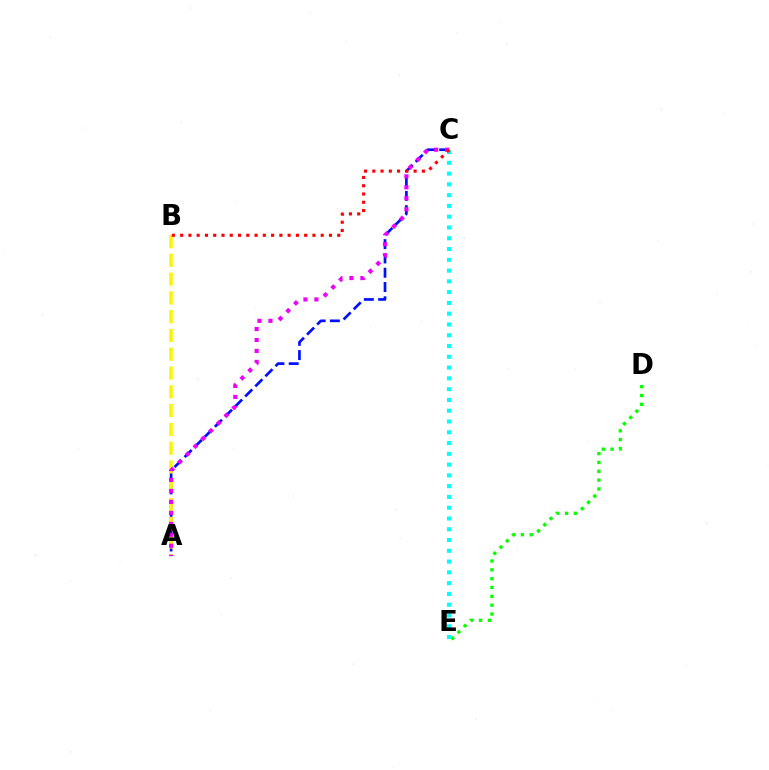{('A', 'C'): [{'color': '#0010ff', 'line_style': 'dashed', 'thickness': 1.94}, {'color': '#ee00ff', 'line_style': 'dotted', 'thickness': 2.98}], ('A', 'B'): [{'color': '#fcf500', 'line_style': 'dashed', 'thickness': 2.55}], ('D', 'E'): [{'color': '#08ff00', 'line_style': 'dotted', 'thickness': 2.4}], ('C', 'E'): [{'color': '#00fff6', 'line_style': 'dotted', 'thickness': 2.93}], ('B', 'C'): [{'color': '#ff0000', 'line_style': 'dotted', 'thickness': 2.25}]}